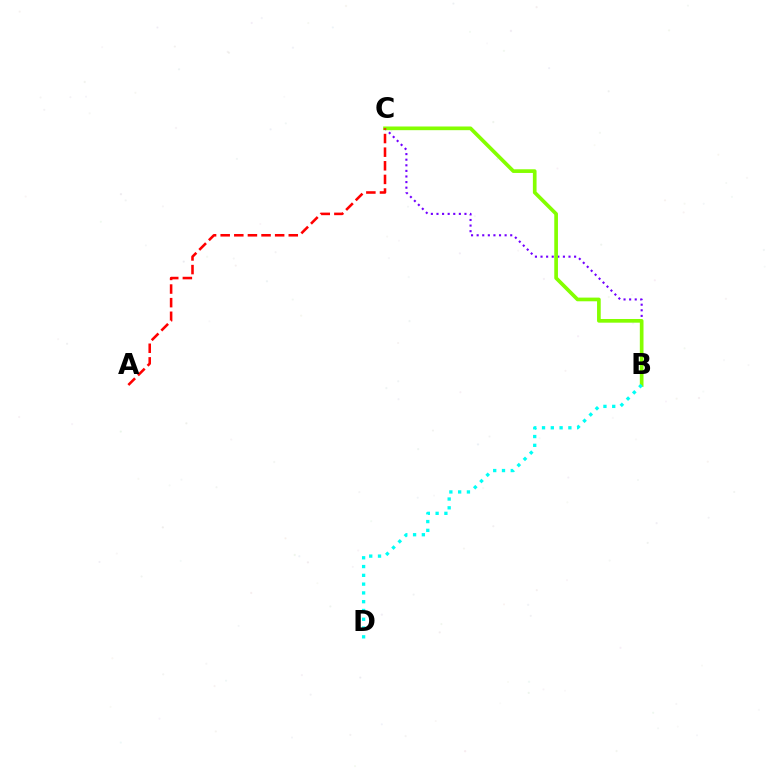{('B', 'C'): [{'color': '#7200ff', 'line_style': 'dotted', 'thickness': 1.52}, {'color': '#84ff00', 'line_style': 'solid', 'thickness': 2.65}], ('A', 'C'): [{'color': '#ff0000', 'line_style': 'dashed', 'thickness': 1.85}], ('B', 'D'): [{'color': '#00fff6', 'line_style': 'dotted', 'thickness': 2.39}]}